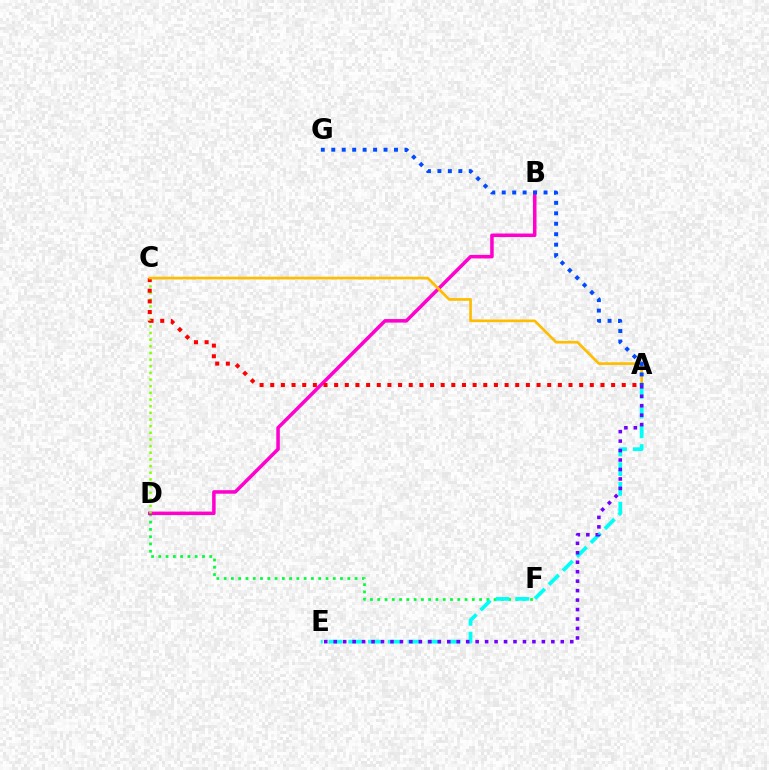{('D', 'F'): [{'color': '#00ff39', 'line_style': 'dotted', 'thickness': 1.98}], ('B', 'D'): [{'color': '#ff00cf', 'line_style': 'solid', 'thickness': 2.54}], ('A', 'E'): [{'color': '#00fff6', 'line_style': 'dashed', 'thickness': 2.68}, {'color': '#7200ff', 'line_style': 'dotted', 'thickness': 2.57}], ('C', 'D'): [{'color': '#84ff00', 'line_style': 'dotted', 'thickness': 1.81}], ('A', 'C'): [{'color': '#ff0000', 'line_style': 'dotted', 'thickness': 2.89}, {'color': '#ffbd00', 'line_style': 'solid', 'thickness': 1.92}], ('A', 'G'): [{'color': '#004bff', 'line_style': 'dotted', 'thickness': 2.84}]}